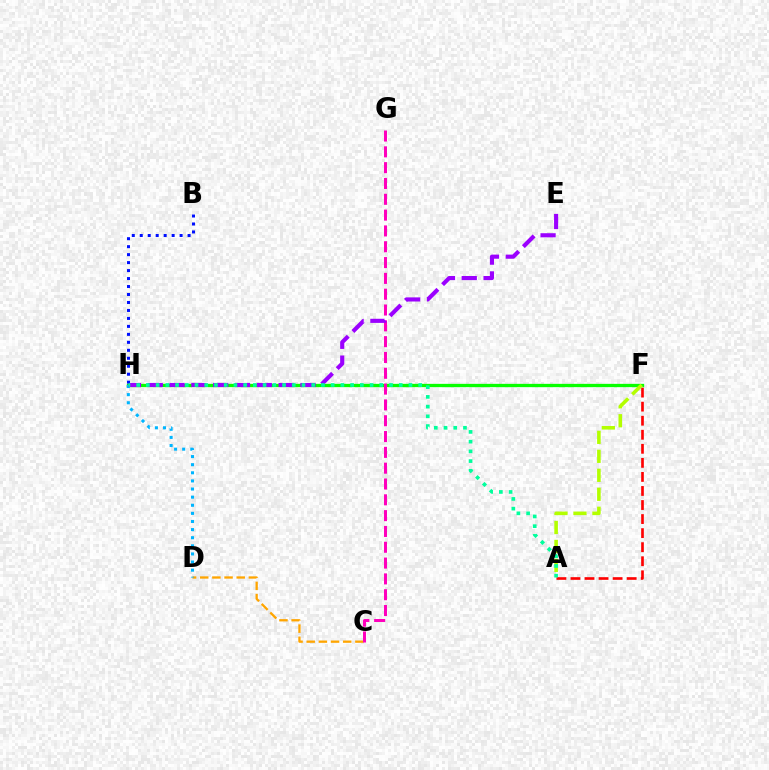{('F', 'H'): [{'color': '#08ff00', 'line_style': 'solid', 'thickness': 2.38}], ('A', 'F'): [{'color': '#ff0000', 'line_style': 'dashed', 'thickness': 1.91}, {'color': '#b3ff00', 'line_style': 'dashed', 'thickness': 2.58}], ('C', 'D'): [{'color': '#ffa500', 'line_style': 'dashed', 'thickness': 1.65}], ('D', 'H'): [{'color': '#00b5ff', 'line_style': 'dotted', 'thickness': 2.2}], ('C', 'G'): [{'color': '#ff00bd', 'line_style': 'dashed', 'thickness': 2.15}], ('E', 'H'): [{'color': '#9b00ff', 'line_style': 'dashed', 'thickness': 2.96}], ('B', 'H'): [{'color': '#0010ff', 'line_style': 'dotted', 'thickness': 2.17}], ('A', 'H'): [{'color': '#00ff9d', 'line_style': 'dotted', 'thickness': 2.64}]}